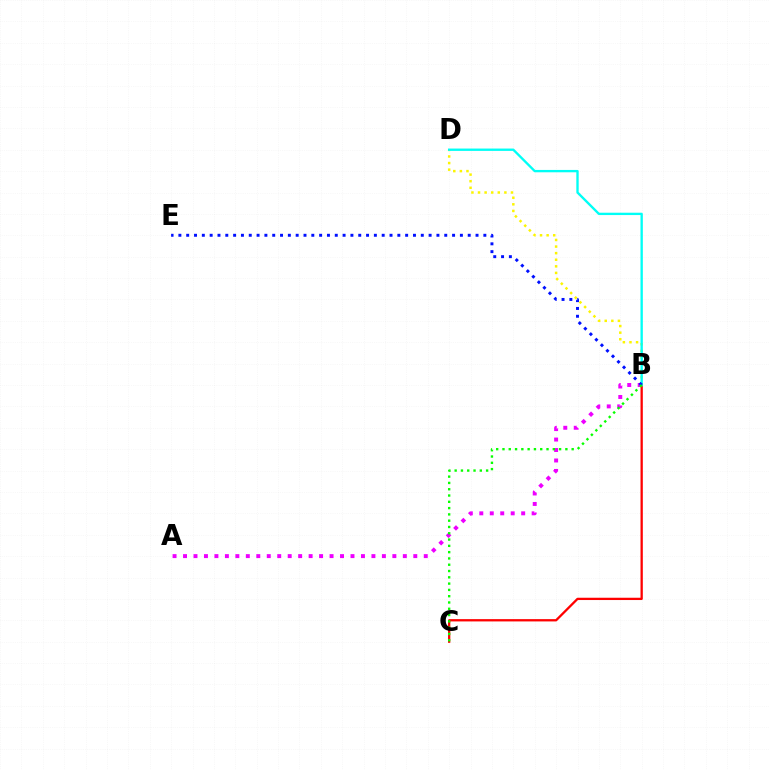{('A', 'B'): [{'color': '#ee00ff', 'line_style': 'dotted', 'thickness': 2.84}], ('B', 'D'): [{'color': '#fcf500', 'line_style': 'dotted', 'thickness': 1.79}, {'color': '#00fff6', 'line_style': 'solid', 'thickness': 1.69}], ('B', 'C'): [{'color': '#ff0000', 'line_style': 'solid', 'thickness': 1.65}, {'color': '#08ff00', 'line_style': 'dotted', 'thickness': 1.71}], ('B', 'E'): [{'color': '#0010ff', 'line_style': 'dotted', 'thickness': 2.12}]}